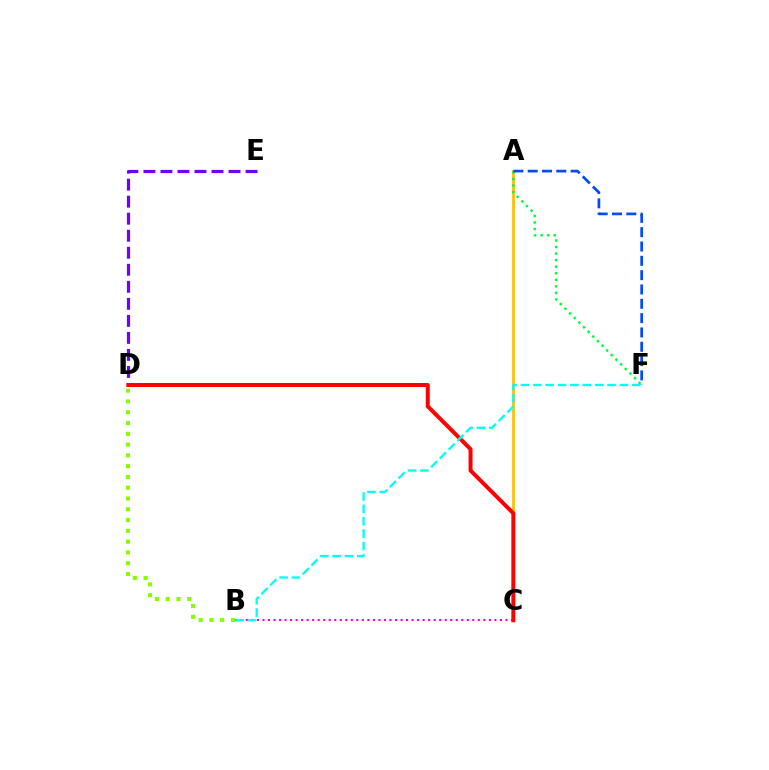{('A', 'C'): [{'color': '#ffbd00', 'line_style': 'solid', 'thickness': 1.95}], ('A', 'F'): [{'color': '#00ff39', 'line_style': 'dotted', 'thickness': 1.78}, {'color': '#004bff', 'line_style': 'dashed', 'thickness': 1.95}], ('B', 'C'): [{'color': '#ff00cf', 'line_style': 'dotted', 'thickness': 1.5}], ('D', 'E'): [{'color': '#7200ff', 'line_style': 'dashed', 'thickness': 2.31}], ('C', 'D'): [{'color': '#ff0000', 'line_style': 'solid', 'thickness': 2.86}], ('B', 'F'): [{'color': '#00fff6', 'line_style': 'dashed', 'thickness': 1.68}], ('B', 'D'): [{'color': '#84ff00', 'line_style': 'dotted', 'thickness': 2.93}]}